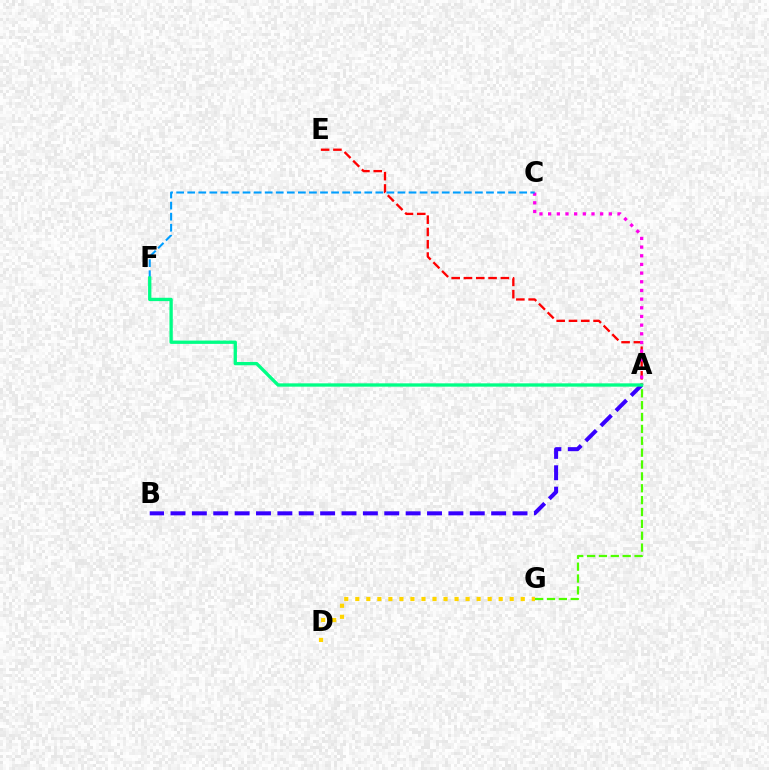{('A', 'G'): [{'color': '#4fff00', 'line_style': 'dashed', 'thickness': 1.61}], ('A', 'E'): [{'color': '#ff0000', 'line_style': 'dashed', 'thickness': 1.67}], ('D', 'G'): [{'color': '#ffd500', 'line_style': 'dotted', 'thickness': 3.0}], ('A', 'B'): [{'color': '#3700ff', 'line_style': 'dashed', 'thickness': 2.9}], ('A', 'C'): [{'color': '#ff00ed', 'line_style': 'dotted', 'thickness': 2.36}], ('C', 'F'): [{'color': '#009eff', 'line_style': 'dashed', 'thickness': 1.5}], ('A', 'F'): [{'color': '#00ff86', 'line_style': 'solid', 'thickness': 2.39}]}